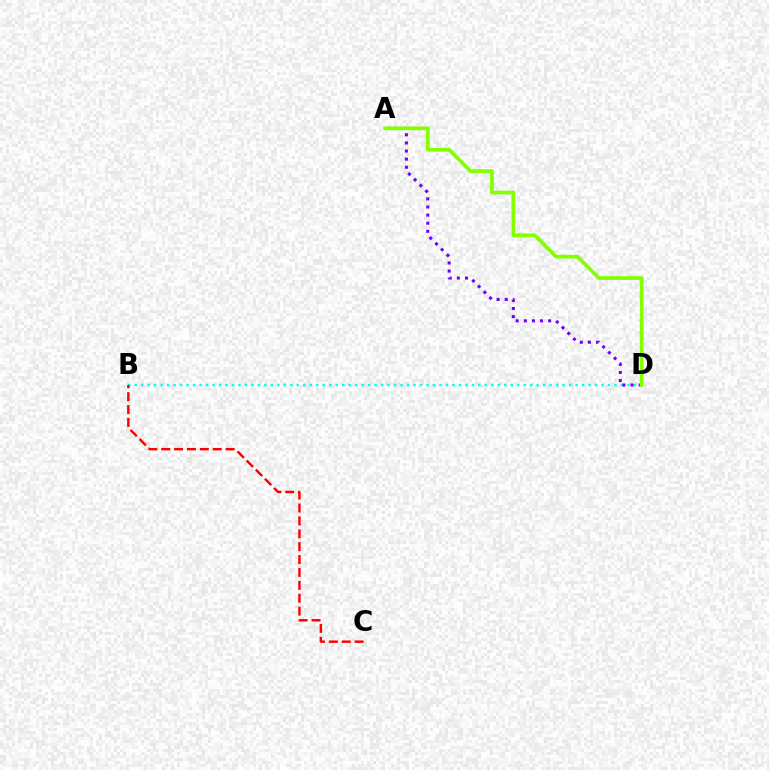{('B', 'D'): [{'color': '#00fff6', 'line_style': 'dotted', 'thickness': 1.76}], ('B', 'C'): [{'color': '#ff0000', 'line_style': 'dashed', 'thickness': 1.75}], ('A', 'D'): [{'color': '#7200ff', 'line_style': 'dotted', 'thickness': 2.2}, {'color': '#84ff00', 'line_style': 'solid', 'thickness': 2.69}]}